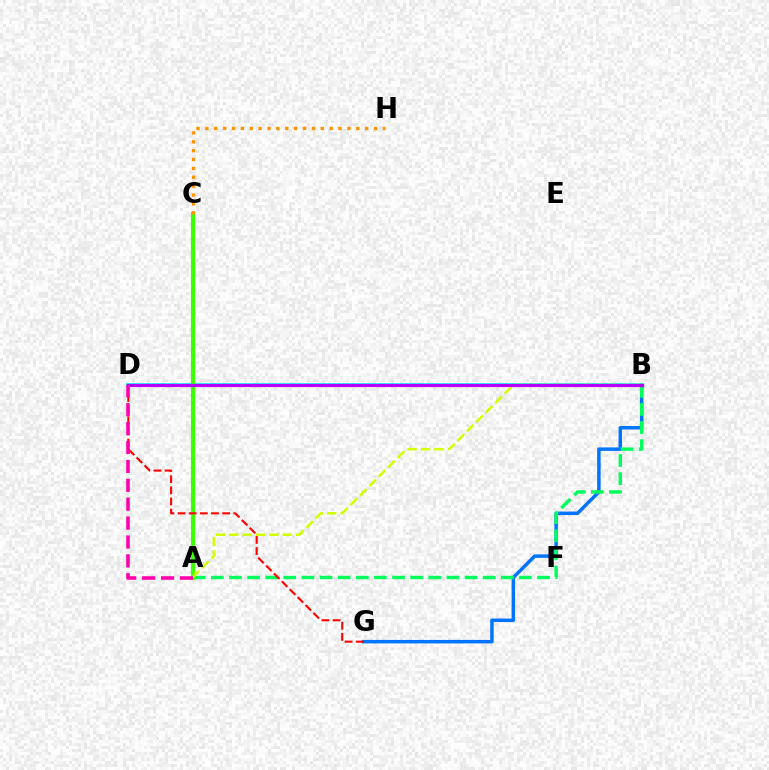{('B', 'G'): [{'color': '#0074ff', 'line_style': 'solid', 'thickness': 2.5}], ('A', 'B'): [{'color': '#00ff5c', 'line_style': 'dashed', 'thickness': 2.46}, {'color': '#d1ff00', 'line_style': 'dashed', 'thickness': 1.82}], ('B', 'D'): [{'color': '#00fff6', 'line_style': 'solid', 'thickness': 2.66}, {'color': '#2500ff', 'line_style': 'dotted', 'thickness': 1.98}, {'color': '#b900ff', 'line_style': 'solid', 'thickness': 2.33}], ('A', 'C'): [{'color': '#3dff00', 'line_style': 'solid', 'thickness': 2.98}], ('D', 'G'): [{'color': '#ff0000', 'line_style': 'dashed', 'thickness': 1.51}], ('C', 'H'): [{'color': '#ff9400', 'line_style': 'dotted', 'thickness': 2.41}], ('A', 'D'): [{'color': '#ff00ac', 'line_style': 'dashed', 'thickness': 2.57}]}